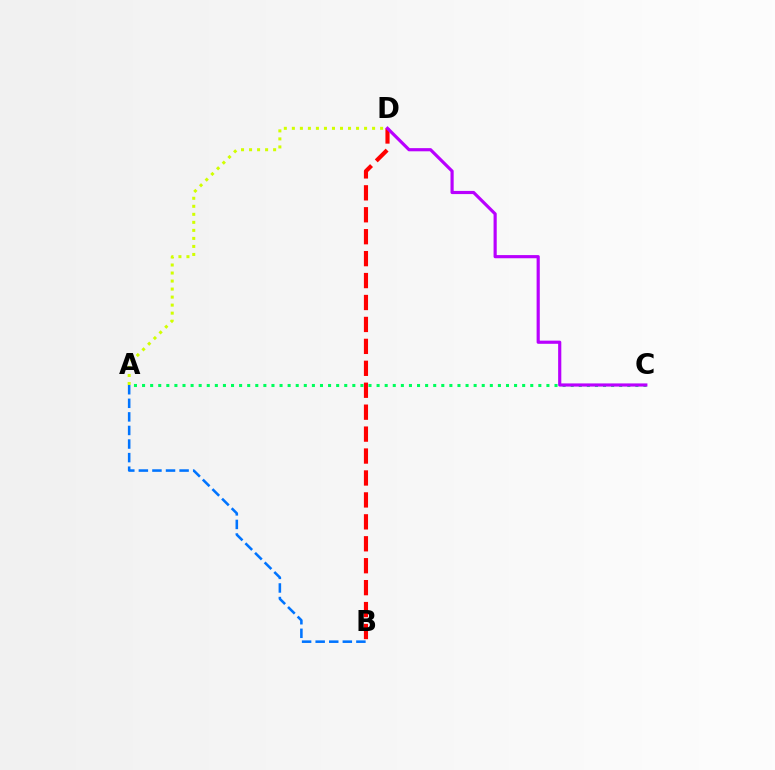{('B', 'D'): [{'color': '#ff0000', 'line_style': 'dashed', 'thickness': 2.98}], ('A', 'B'): [{'color': '#0074ff', 'line_style': 'dashed', 'thickness': 1.84}], ('A', 'C'): [{'color': '#00ff5c', 'line_style': 'dotted', 'thickness': 2.2}], ('A', 'D'): [{'color': '#d1ff00', 'line_style': 'dotted', 'thickness': 2.18}], ('C', 'D'): [{'color': '#b900ff', 'line_style': 'solid', 'thickness': 2.28}]}